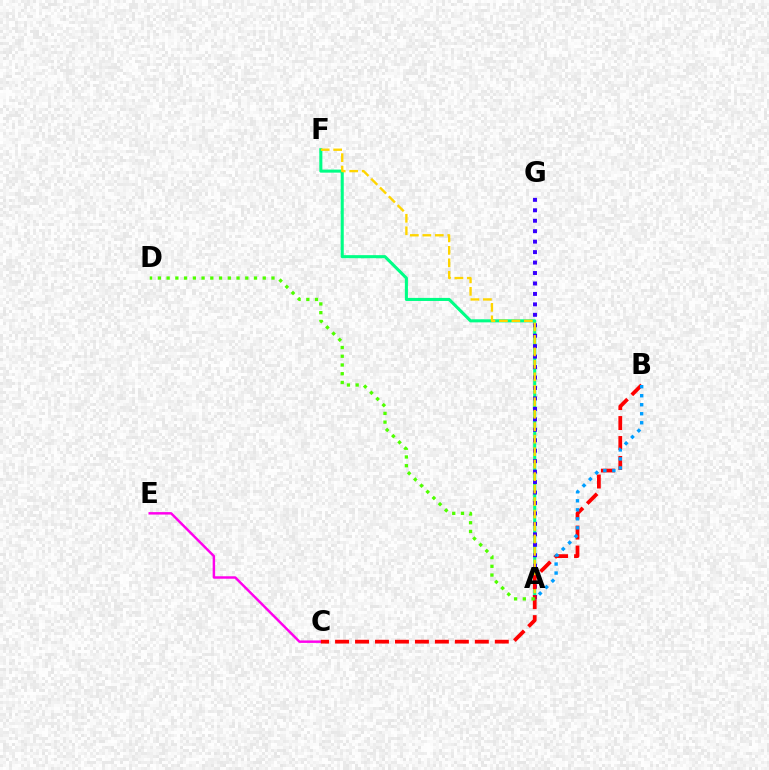{('C', 'E'): [{'color': '#ff00ed', 'line_style': 'solid', 'thickness': 1.77}], ('A', 'F'): [{'color': '#00ff86', 'line_style': 'solid', 'thickness': 2.21}, {'color': '#ffd500', 'line_style': 'dashed', 'thickness': 1.69}], ('A', 'G'): [{'color': '#3700ff', 'line_style': 'dotted', 'thickness': 2.84}], ('B', 'C'): [{'color': '#ff0000', 'line_style': 'dashed', 'thickness': 2.71}], ('A', 'B'): [{'color': '#009eff', 'line_style': 'dotted', 'thickness': 2.45}], ('A', 'D'): [{'color': '#4fff00', 'line_style': 'dotted', 'thickness': 2.37}]}